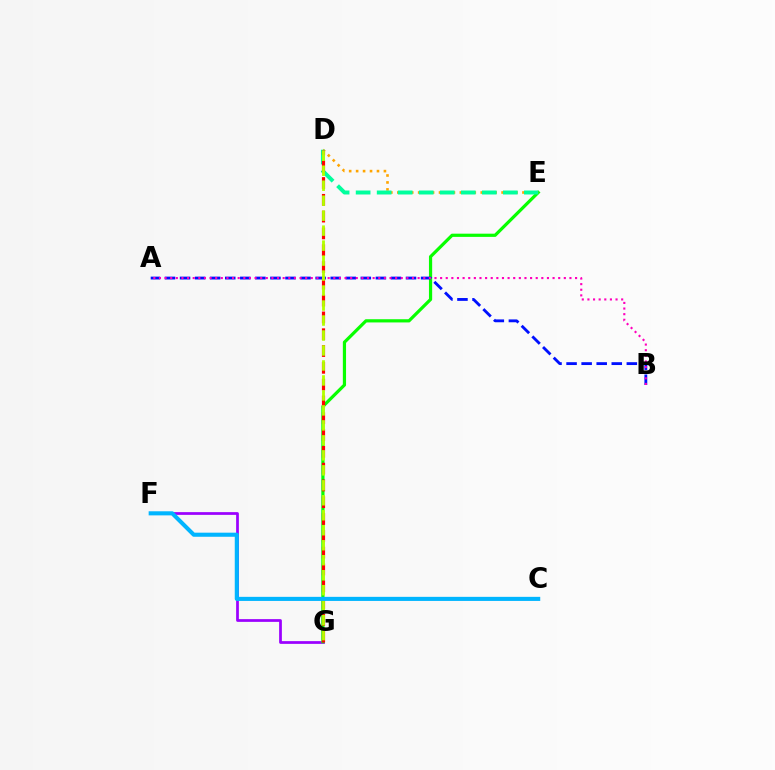{('F', 'G'): [{'color': '#9b00ff', 'line_style': 'solid', 'thickness': 1.97}], ('E', 'G'): [{'color': '#08ff00', 'line_style': 'solid', 'thickness': 2.31}], ('A', 'B'): [{'color': '#0010ff', 'line_style': 'dashed', 'thickness': 2.05}, {'color': '#ff00bd', 'line_style': 'dotted', 'thickness': 1.53}], ('D', 'E'): [{'color': '#ffa500', 'line_style': 'dotted', 'thickness': 1.89}, {'color': '#00ff9d', 'line_style': 'dashed', 'thickness': 2.86}], ('D', 'G'): [{'color': '#ff0000', 'line_style': 'dashed', 'thickness': 2.28}, {'color': '#b3ff00', 'line_style': 'dashed', 'thickness': 2.04}], ('C', 'F'): [{'color': '#00b5ff', 'line_style': 'solid', 'thickness': 2.94}]}